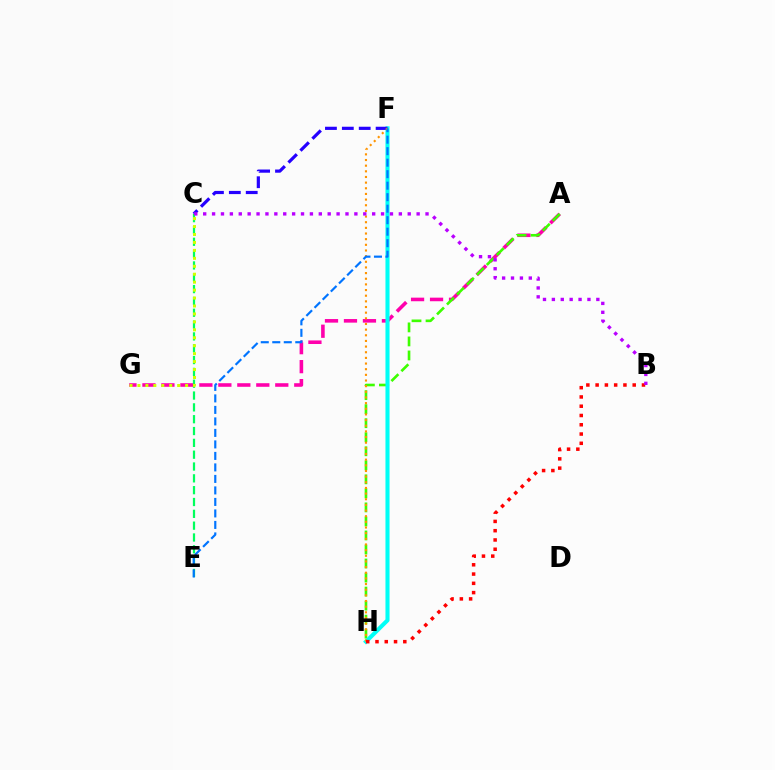{('A', 'G'): [{'color': '#ff00ac', 'line_style': 'dashed', 'thickness': 2.58}], ('A', 'H'): [{'color': '#3dff00', 'line_style': 'dashed', 'thickness': 1.91}], ('F', 'H'): [{'color': '#00fff6', 'line_style': 'solid', 'thickness': 2.94}, {'color': '#ff9400', 'line_style': 'dotted', 'thickness': 1.54}], ('C', 'F'): [{'color': '#2500ff', 'line_style': 'dashed', 'thickness': 2.29}], ('C', 'E'): [{'color': '#00ff5c', 'line_style': 'dashed', 'thickness': 1.61}], ('E', 'F'): [{'color': '#0074ff', 'line_style': 'dashed', 'thickness': 1.56}], ('B', 'H'): [{'color': '#ff0000', 'line_style': 'dotted', 'thickness': 2.52}], ('C', 'G'): [{'color': '#d1ff00', 'line_style': 'dotted', 'thickness': 2.16}], ('B', 'C'): [{'color': '#b900ff', 'line_style': 'dotted', 'thickness': 2.42}]}